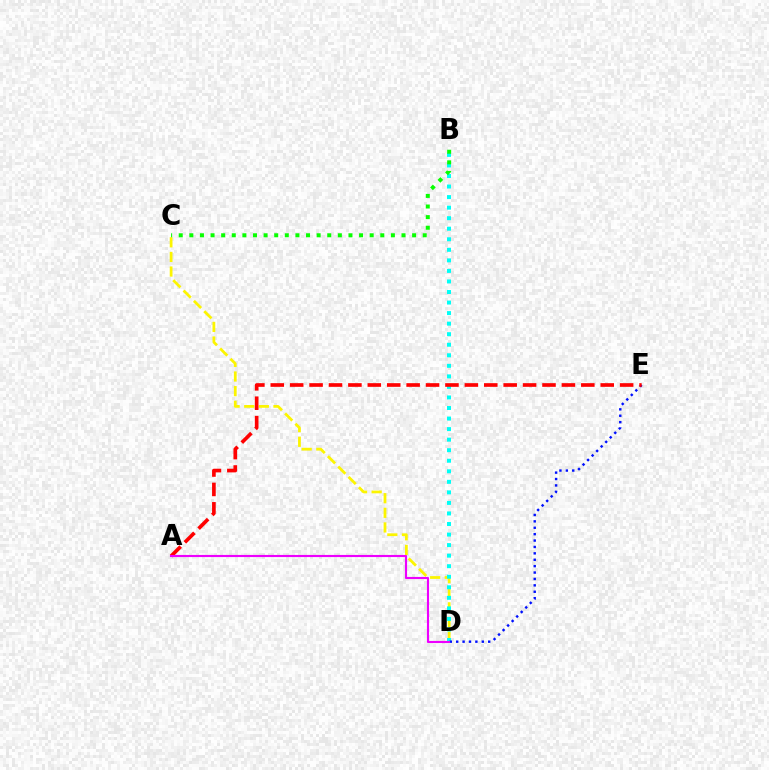{('C', 'D'): [{'color': '#fcf500', 'line_style': 'dashed', 'thickness': 1.99}], ('B', 'D'): [{'color': '#00fff6', 'line_style': 'dotted', 'thickness': 2.87}], ('D', 'E'): [{'color': '#0010ff', 'line_style': 'dotted', 'thickness': 1.74}], ('B', 'C'): [{'color': '#08ff00', 'line_style': 'dotted', 'thickness': 2.88}], ('A', 'E'): [{'color': '#ff0000', 'line_style': 'dashed', 'thickness': 2.64}], ('A', 'D'): [{'color': '#ee00ff', 'line_style': 'solid', 'thickness': 1.53}]}